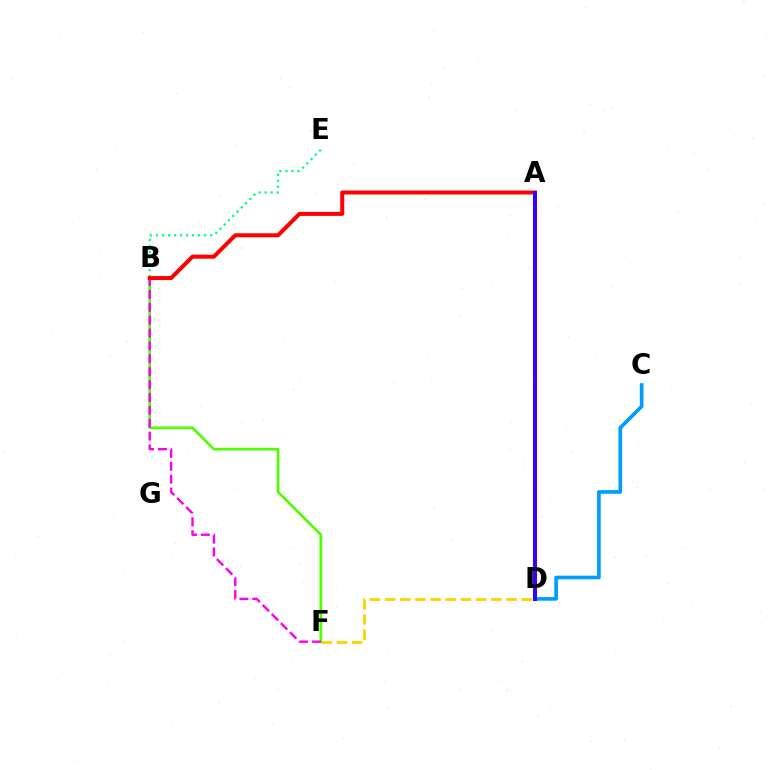{('D', 'F'): [{'color': '#ffd500', 'line_style': 'dashed', 'thickness': 2.06}], ('B', 'F'): [{'color': '#4fff00', 'line_style': 'solid', 'thickness': 1.94}, {'color': '#ff00ed', 'line_style': 'dashed', 'thickness': 1.75}], ('C', 'D'): [{'color': '#009eff', 'line_style': 'solid', 'thickness': 2.65}], ('B', 'E'): [{'color': '#00ff86', 'line_style': 'dotted', 'thickness': 1.64}], ('A', 'B'): [{'color': '#ff0000', 'line_style': 'solid', 'thickness': 2.88}], ('A', 'D'): [{'color': '#3700ff', 'line_style': 'solid', 'thickness': 2.89}]}